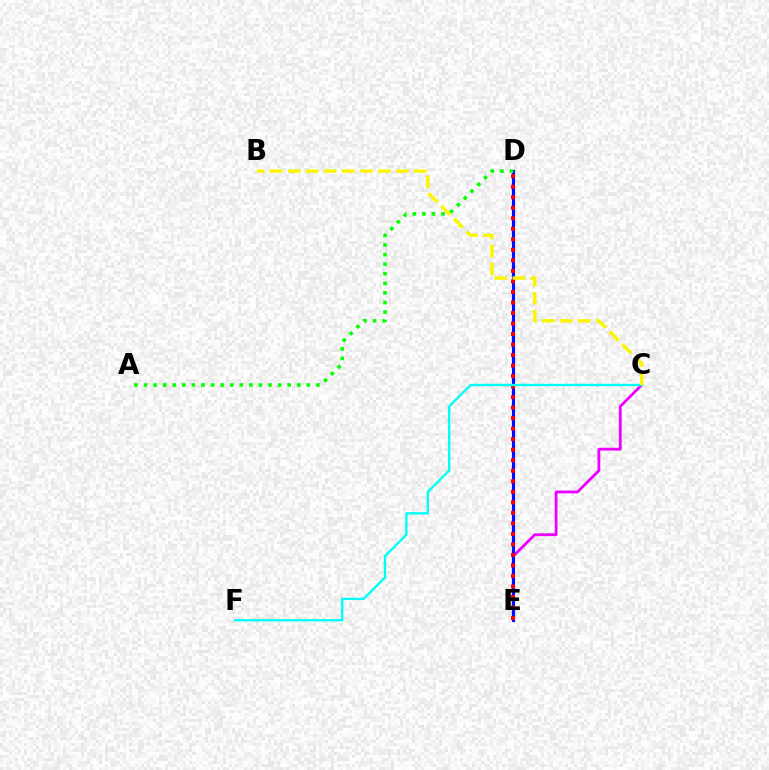{('C', 'E'): [{'color': '#ee00ff', 'line_style': 'solid', 'thickness': 2.01}], ('D', 'E'): [{'color': '#0010ff', 'line_style': 'solid', 'thickness': 2.26}, {'color': '#ff0000', 'line_style': 'dotted', 'thickness': 2.86}], ('A', 'D'): [{'color': '#08ff00', 'line_style': 'dotted', 'thickness': 2.6}], ('C', 'F'): [{'color': '#00fff6', 'line_style': 'solid', 'thickness': 1.7}], ('B', 'C'): [{'color': '#fcf500', 'line_style': 'dashed', 'thickness': 2.45}]}